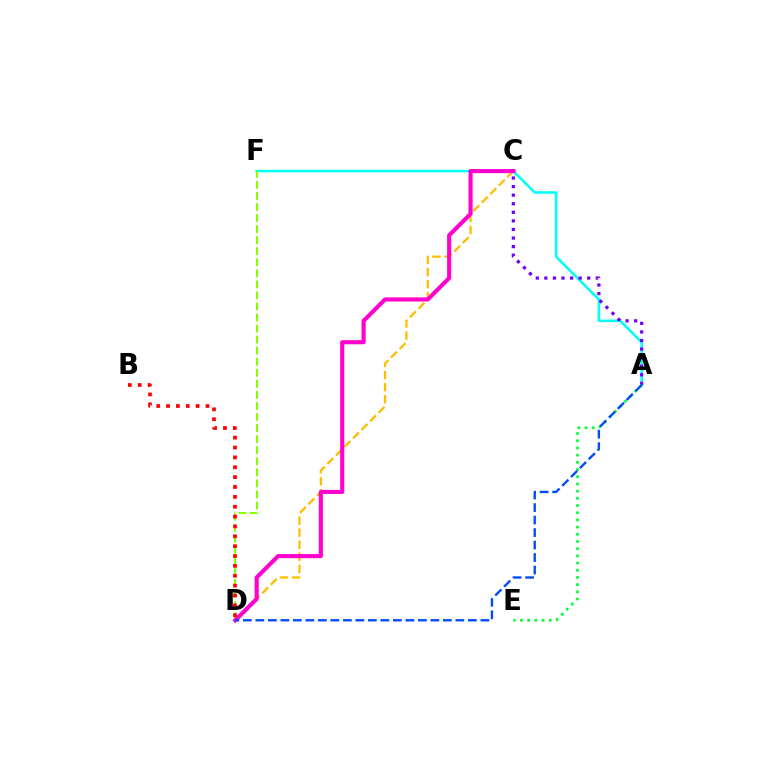{('C', 'D'): [{'color': '#ffbd00', 'line_style': 'dashed', 'thickness': 1.64}, {'color': '#ff00cf', 'line_style': 'solid', 'thickness': 2.96}], ('A', 'F'): [{'color': '#00fff6', 'line_style': 'solid', 'thickness': 1.85}], ('D', 'F'): [{'color': '#84ff00', 'line_style': 'dashed', 'thickness': 1.5}], ('A', 'C'): [{'color': '#7200ff', 'line_style': 'dotted', 'thickness': 2.33}], ('A', 'E'): [{'color': '#00ff39', 'line_style': 'dotted', 'thickness': 1.95}], ('B', 'D'): [{'color': '#ff0000', 'line_style': 'dotted', 'thickness': 2.68}], ('A', 'D'): [{'color': '#004bff', 'line_style': 'dashed', 'thickness': 1.7}]}